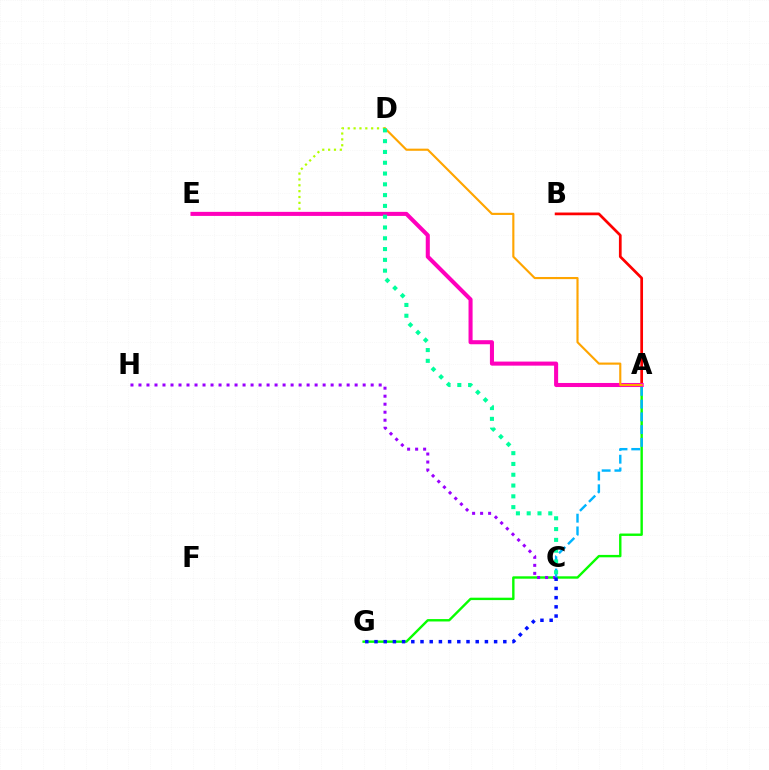{('A', 'G'): [{'color': '#08ff00', 'line_style': 'solid', 'thickness': 1.73}], ('A', 'B'): [{'color': '#ff0000', 'line_style': 'solid', 'thickness': 1.96}], ('D', 'E'): [{'color': '#b3ff00', 'line_style': 'dotted', 'thickness': 1.59}], ('A', 'E'): [{'color': '#ff00bd', 'line_style': 'solid', 'thickness': 2.92}], ('C', 'H'): [{'color': '#9b00ff', 'line_style': 'dotted', 'thickness': 2.18}], ('A', 'C'): [{'color': '#00b5ff', 'line_style': 'dashed', 'thickness': 1.73}], ('A', 'D'): [{'color': '#ffa500', 'line_style': 'solid', 'thickness': 1.54}], ('C', 'G'): [{'color': '#0010ff', 'line_style': 'dotted', 'thickness': 2.5}], ('C', 'D'): [{'color': '#00ff9d', 'line_style': 'dotted', 'thickness': 2.93}]}